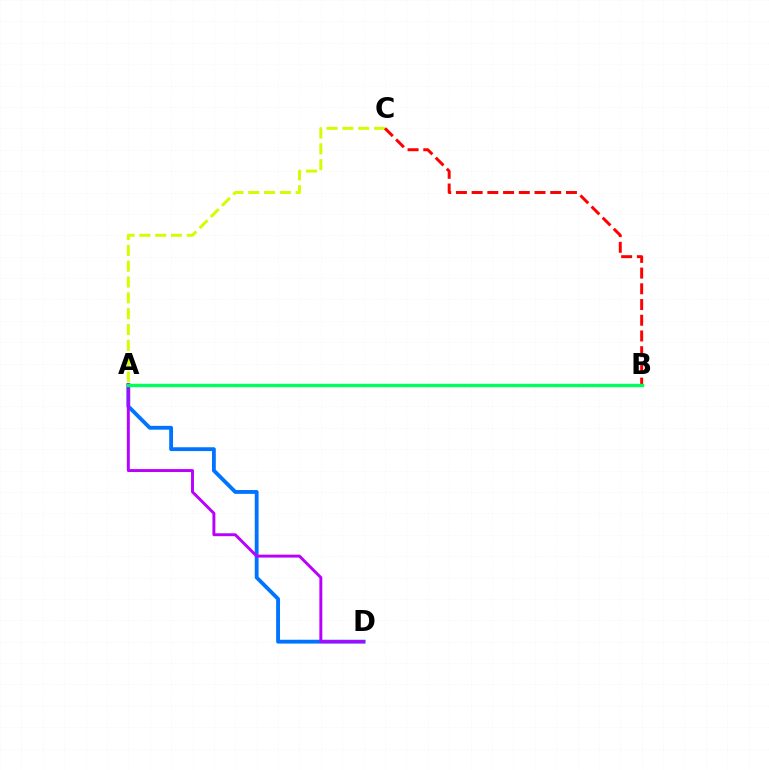{('A', 'C'): [{'color': '#d1ff00', 'line_style': 'dashed', 'thickness': 2.15}], ('A', 'D'): [{'color': '#0074ff', 'line_style': 'solid', 'thickness': 2.76}, {'color': '#b900ff', 'line_style': 'solid', 'thickness': 2.11}], ('B', 'C'): [{'color': '#ff0000', 'line_style': 'dashed', 'thickness': 2.14}], ('A', 'B'): [{'color': '#00ff5c', 'line_style': 'solid', 'thickness': 2.44}]}